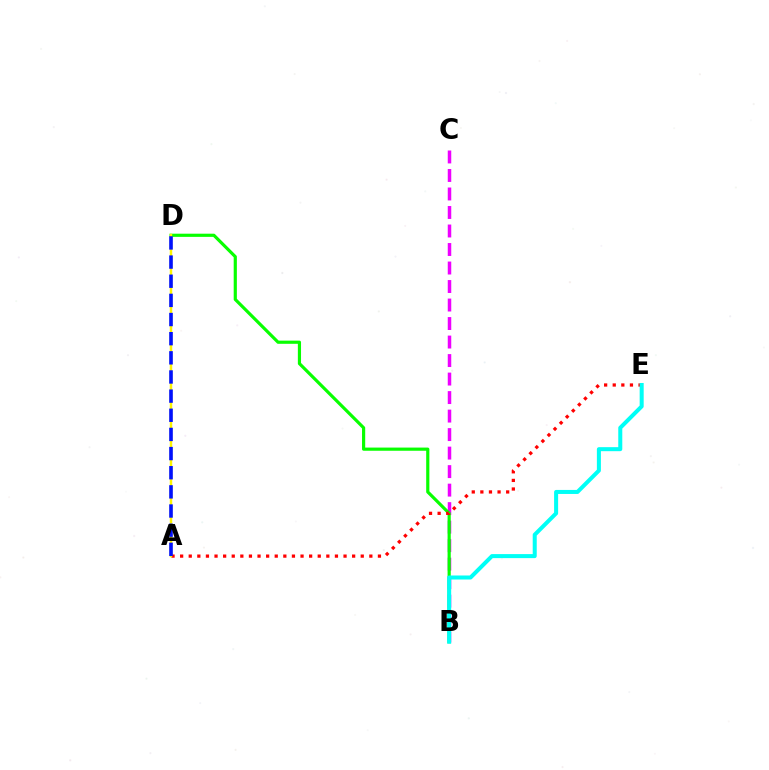{('B', 'C'): [{'color': '#ee00ff', 'line_style': 'dashed', 'thickness': 2.51}], ('B', 'D'): [{'color': '#08ff00', 'line_style': 'solid', 'thickness': 2.29}], ('A', 'E'): [{'color': '#ff0000', 'line_style': 'dotted', 'thickness': 2.34}], ('B', 'E'): [{'color': '#00fff6', 'line_style': 'solid', 'thickness': 2.9}], ('A', 'D'): [{'color': '#fcf500', 'line_style': 'solid', 'thickness': 1.77}, {'color': '#0010ff', 'line_style': 'dashed', 'thickness': 2.6}]}